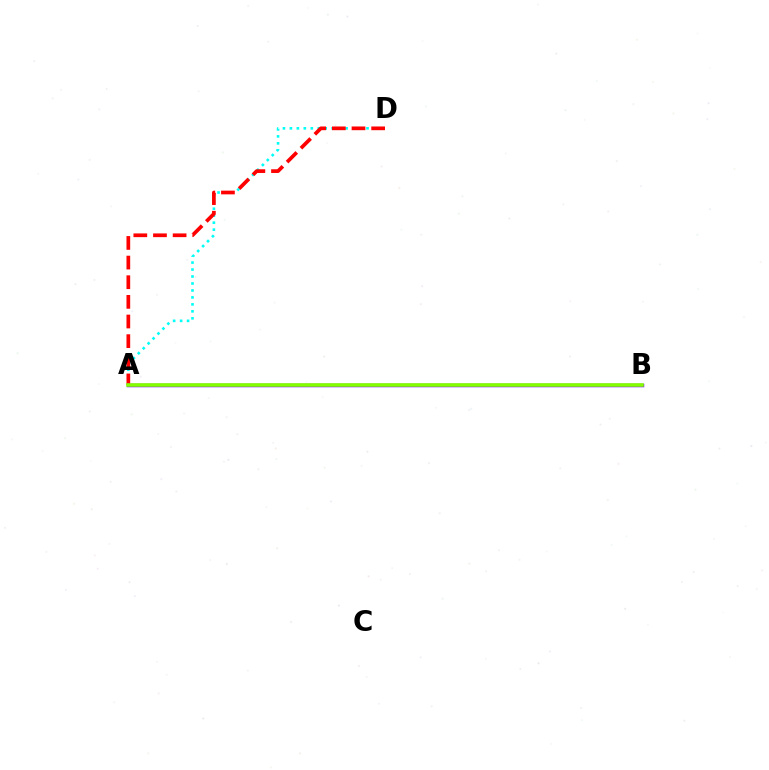{('A', 'D'): [{'color': '#00fff6', 'line_style': 'dotted', 'thickness': 1.89}, {'color': '#ff0000', 'line_style': 'dashed', 'thickness': 2.67}], ('A', 'B'): [{'color': '#7200ff', 'line_style': 'solid', 'thickness': 2.51}, {'color': '#84ff00', 'line_style': 'solid', 'thickness': 2.59}]}